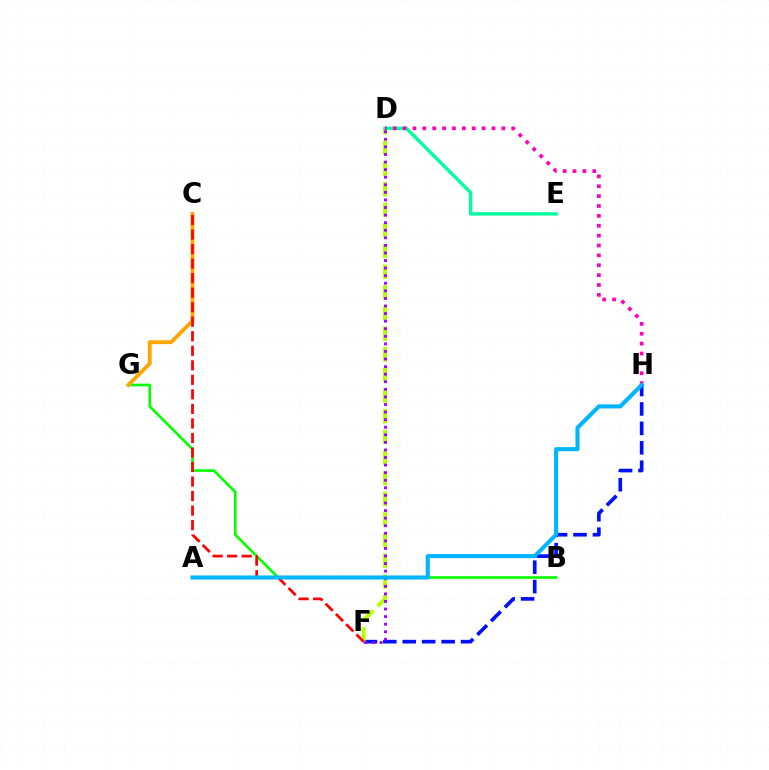{('F', 'H'): [{'color': '#0010ff', 'line_style': 'dashed', 'thickness': 2.64}], ('B', 'G'): [{'color': '#08ff00', 'line_style': 'solid', 'thickness': 1.92}], ('D', 'F'): [{'color': '#b3ff00', 'line_style': 'dashed', 'thickness': 2.8}, {'color': '#9b00ff', 'line_style': 'dotted', 'thickness': 2.06}], ('C', 'G'): [{'color': '#ffa500', 'line_style': 'solid', 'thickness': 2.77}], ('D', 'E'): [{'color': '#00ff9d', 'line_style': 'solid', 'thickness': 2.45}], ('C', 'F'): [{'color': '#ff0000', 'line_style': 'dashed', 'thickness': 1.97}], ('D', 'H'): [{'color': '#ff00bd', 'line_style': 'dotted', 'thickness': 2.68}], ('A', 'H'): [{'color': '#00b5ff', 'line_style': 'solid', 'thickness': 2.94}]}